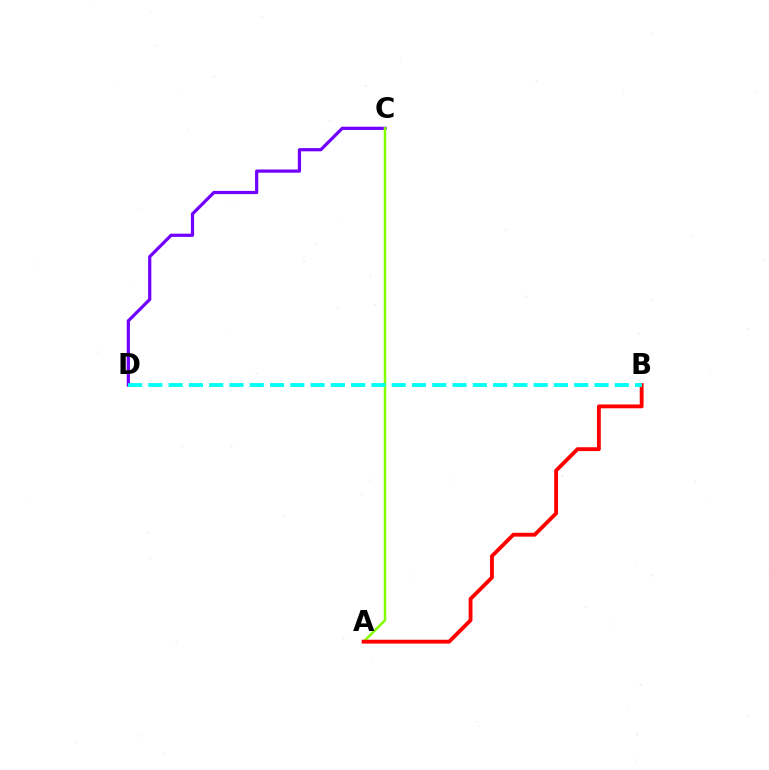{('C', 'D'): [{'color': '#7200ff', 'line_style': 'solid', 'thickness': 2.31}], ('A', 'C'): [{'color': '#84ff00', 'line_style': 'solid', 'thickness': 1.82}], ('A', 'B'): [{'color': '#ff0000', 'line_style': 'solid', 'thickness': 2.77}], ('B', 'D'): [{'color': '#00fff6', 'line_style': 'dashed', 'thickness': 2.75}]}